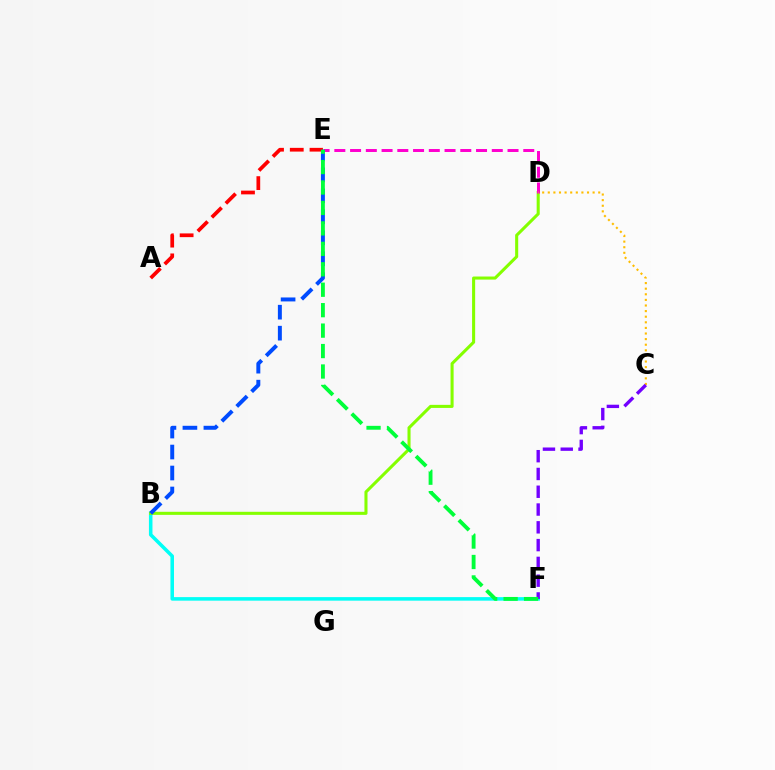{('B', 'F'): [{'color': '#00fff6', 'line_style': 'solid', 'thickness': 2.55}], ('B', 'D'): [{'color': '#84ff00', 'line_style': 'solid', 'thickness': 2.21}], ('D', 'E'): [{'color': '#ff00cf', 'line_style': 'dashed', 'thickness': 2.14}], ('C', 'D'): [{'color': '#ffbd00', 'line_style': 'dotted', 'thickness': 1.52}], ('C', 'F'): [{'color': '#7200ff', 'line_style': 'dashed', 'thickness': 2.42}], ('A', 'E'): [{'color': '#ff0000', 'line_style': 'dashed', 'thickness': 2.68}], ('B', 'E'): [{'color': '#004bff', 'line_style': 'dashed', 'thickness': 2.85}], ('E', 'F'): [{'color': '#00ff39', 'line_style': 'dashed', 'thickness': 2.78}]}